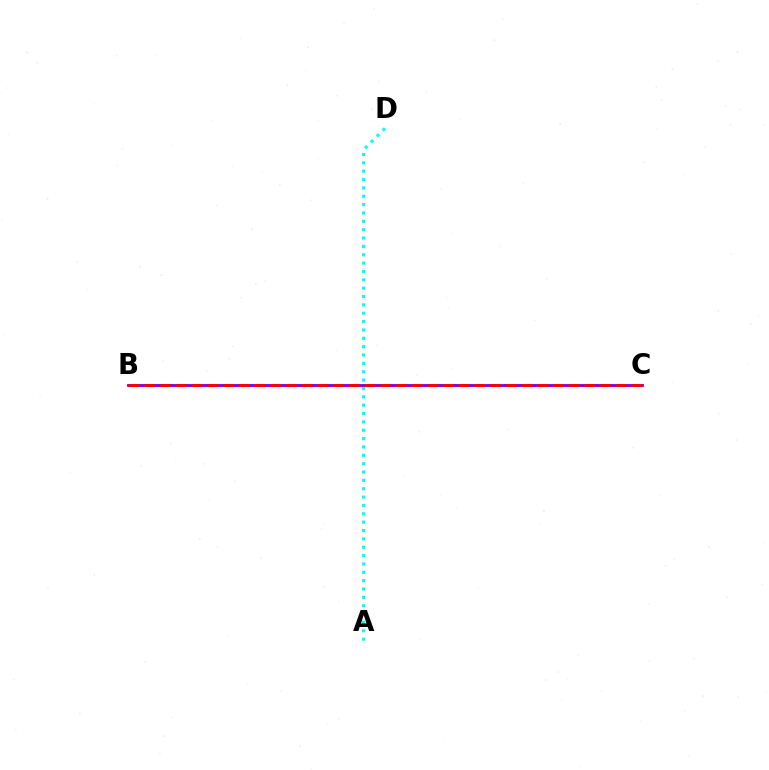{('B', 'C'): [{'color': '#84ff00', 'line_style': 'dotted', 'thickness': 1.92}, {'color': '#7200ff', 'line_style': 'solid', 'thickness': 2.03}, {'color': '#ff0000', 'line_style': 'dashed', 'thickness': 2.13}], ('A', 'D'): [{'color': '#00fff6', 'line_style': 'dotted', 'thickness': 2.27}]}